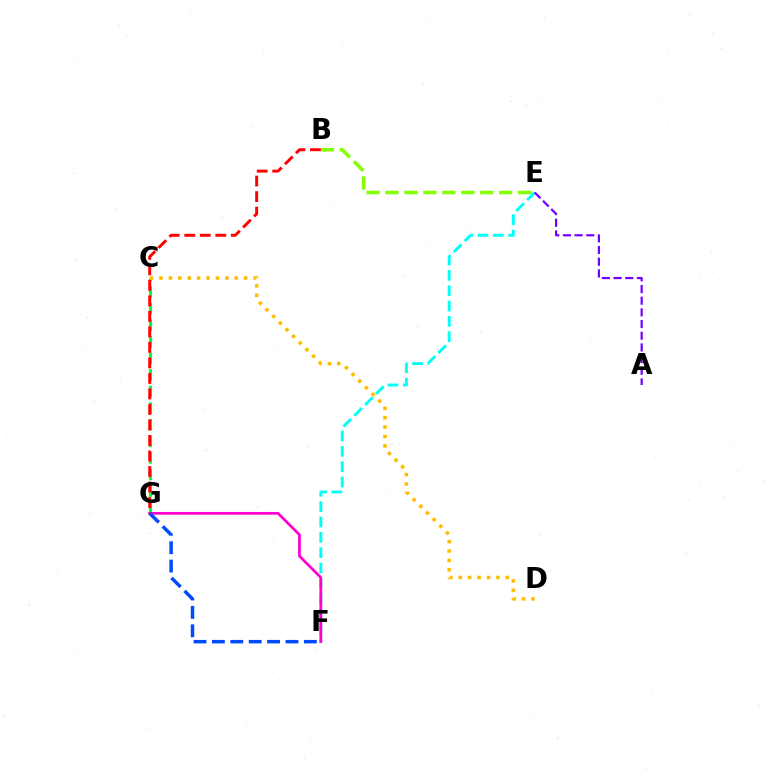{('B', 'E'): [{'color': '#84ff00', 'line_style': 'dashed', 'thickness': 2.58}], ('C', 'G'): [{'color': '#00ff39', 'line_style': 'dashed', 'thickness': 2.25}], ('E', 'F'): [{'color': '#00fff6', 'line_style': 'dashed', 'thickness': 2.08}], ('F', 'G'): [{'color': '#ff00cf', 'line_style': 'solid', 'thickness': 1.98}, {'color': '#004bff', 'line_style': 'dashed', 'thickness': 2.5}], ('B', 'G'): [{'color': '#ff0000', 'line_style': 'dashed', 'thickness': 2.11}], ('A', 'E'): [{'color': '#7200ff', 'line_style': 'dashed', 'thickness': 1.59}], ('C', 'D'): [{'color': '#ffbd00', 'line_style': 'dotted', 'thickness': 2.56}]}